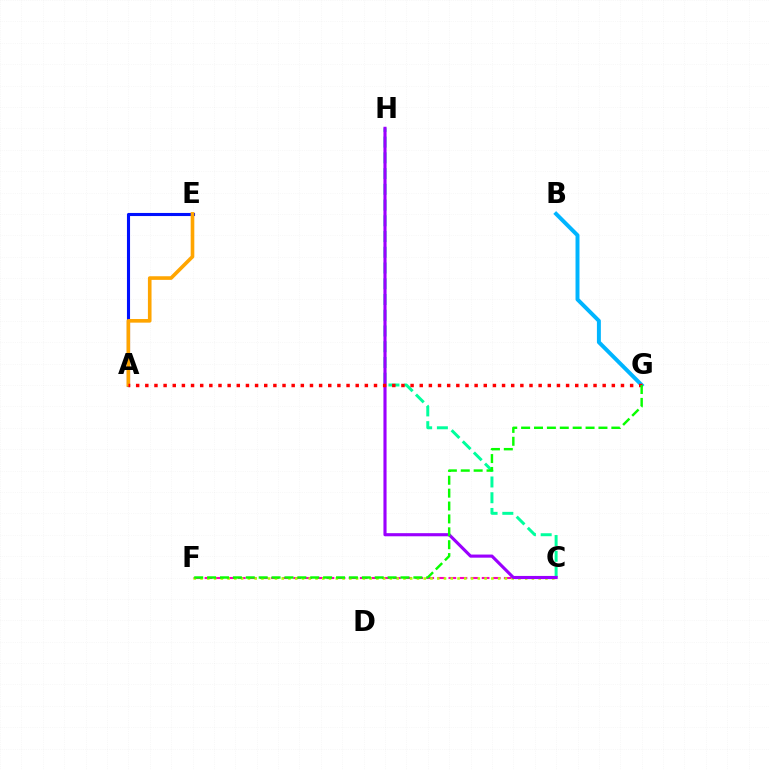{('A', 'E'): [{'color': '#0010ff', 'line_style': 'solid', 'thickness': 2.23}, {'color': '#ffa500', 'line_style': 'solid', 'thickness': 2.61}], ('C', 'F'): [{'color': '#ff00bd', 'line_style': 'dashed', 'thickness': 1.51}, {'color': '#b3ff00', 'line_style': 'dotted', 'thickness': 1.84}], ('B', 'G'): [{'color': '#00b5ff', 'line_style': 'solid', 'thickness': 2.84}], ('C', 'H'): [{'color': '#00ff9d', 'line_style': 'dashed', 'thickness': 2.14}, {'color': '#9b00ff', 'line_style': 'solid', 'thickness': 2.25}], ('A', 'G'): [{'color': '#ff0000', 'line_style': 'dotted', 'thickness': 2.49}], ('F', 'G'): [{'color': '#08ff00', 'line_style': 'dashed', 'thickness': 1.75}]}